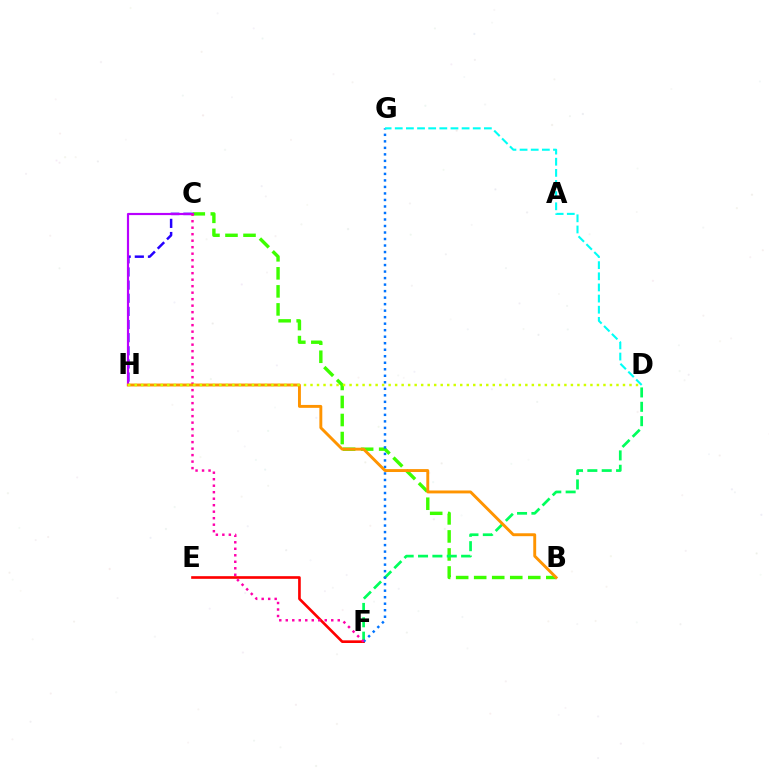{('B', 'C'): [{'color': '#3dff00', 'line_style': 'dashed', 'thickness': 2.45}], ('C', 'H'): [{'color': '#2500ff', 'line_style': 'dashed', 'thickness': 1.79}, {'color': '#b900ff', 'line_style': 'solid', 'thickness': 1.56}], ('D', 'F'): [{'color': '#00ff5c', 'line_style': 'dashed', 'thickness': 1.95}], ('E', 'F'): [{'color': '#ff0000', 'line_style': 'solid', 'thickness': 1.91}], ('F', 'G'): [{'color': '#0074ff', 'line_style': 'dotted', 'thickness': 1.77}], ('C', 'F'): [{'color': '#ff00ac', 'line_style': 'dotted', 'thickness': 1.77}], ('B', 'H'): [{'color': '#ff9400', 'line_style': 'solid', 'thickness': 2.09}], ('D', 'H'): [{'color': '#d1ff00', 'line_style': 'dotted', 'thickness': 1.77}], ('D', 'G'): [{'color': '#00fff6', 'line_style': 'dashed', 'thickness': 1.51}]}